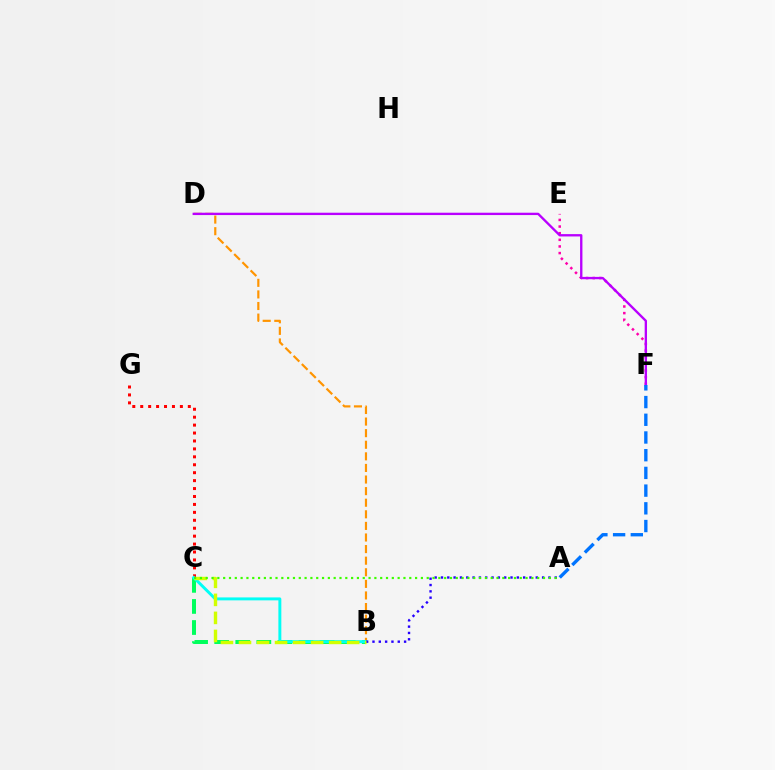{('C', 'G'): [{'color': '#ff0000', 'line_style': 'dotted', 'thickness': 2.15}], ('B', 'C'): [{'color': '#00ff5c', 'line_style': 'dashed', 'thickness': 2.86}, {'color': '#00fff6', 'line_style': 'solid', 'thickness': 2.12}, {'color': '#d1ff00', 'line_style': 'dashed', 'thickness': 2.45}], ('E', 'F'): [{'color': '#ff00ac', 'line_style': 'dotted', 'thickness': 1.8}], ('B', 'D'): [{'color': '#ff9400', 'line_style': 'dashed', 'thickness': 1.57}], ('D', 'F'): [{'color': '#b900ff', 'line_style': 'solid', 'thickness': 1.68}], ('A', 'B'): [{'color': '#2500ff', 'line_style': 'dotted', 'thickness': 1.72}], ('A', 'C'): [{'color': '#3dff00', 'line_style': 'dotted', 'thickness': 1.58}], ('A', 'F'): [{'color': '#0074ff', 'line_style': 'dashed', 'thickness': 2.41}]}